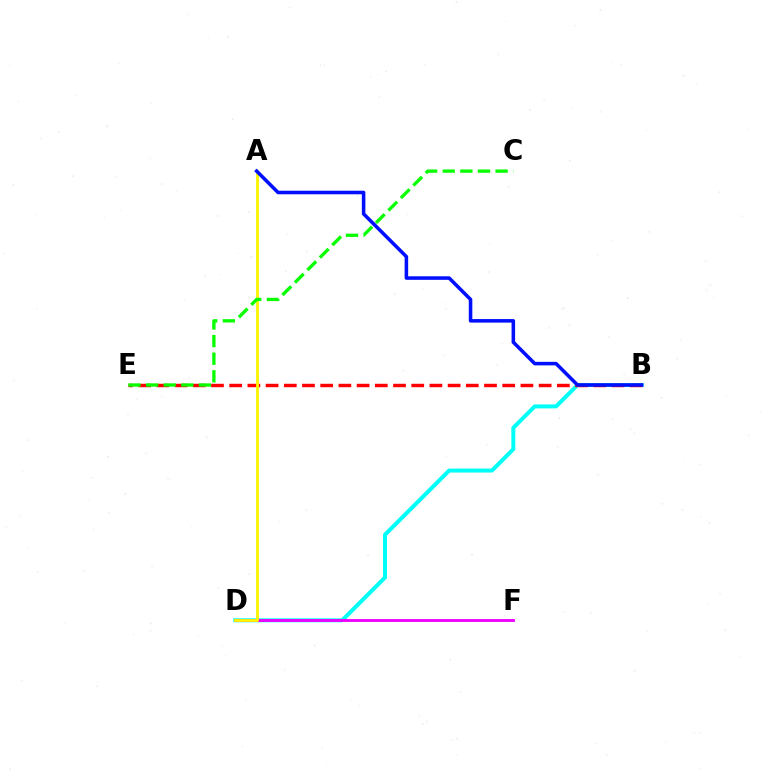{('B', 'D'): [{'color': '#00fff6', 'line_style': 'solid', 'thickness': 2.86}], ('B', 'E'): [{'color': '#ff0000', 'line_style': 'dashed', 'thickness': 2.47}], ('D', 'F'): [{'color': '#ee00ff', 'line_style': 'solid', 'thickness': 2.07}], ('A', 'D'): [{'color': '#fcf500', 'line_style': 'solid', 'thickness': 2.05}], ('C', 'E'): [{'color': '#08ff00', 'line_style': 'dashed', 'thickness': 2.39}], ('A', 'B'): [{'color': '#0010ff', 'line_style': 'solid', 'thickness': 2.55}]}